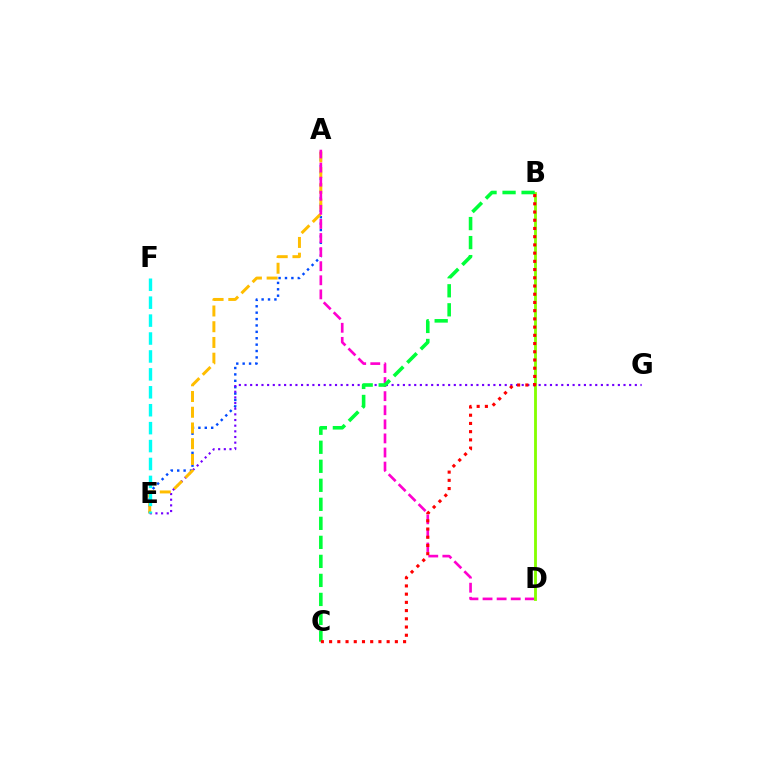{('A', 'E'): [{'color': '#004bff', 'line_style': 'dotted', 'thickness': 1.74}, {'color': '#ffbd00', 'line_style': 'dashed', 'thickness': 2.14}], ('E', 'G'): [{'color': '#7200ff', 'line_style': 'dotted', 'thickness': 1.54}], ('A', 'D'): [{'color': '#ff00cf', 'line_style': 'dashed', 'thickness': 1.91}], ('B', 'D'): [{'color': '#84ff00', 'line_style': 'solid', 'thickness': 2.04}], ('B', 'C'): [{'color': '#00ff39', 'line_style': 'dashed', 'thickness': 2.58}, {'color': '#ff0000', 'line_style': 'dotted', 'thickness': 2.23}], ('E', 'F'): [{'color': '#00fff6', 'line_style': 'dashed', 'thickness': 2.43}]}